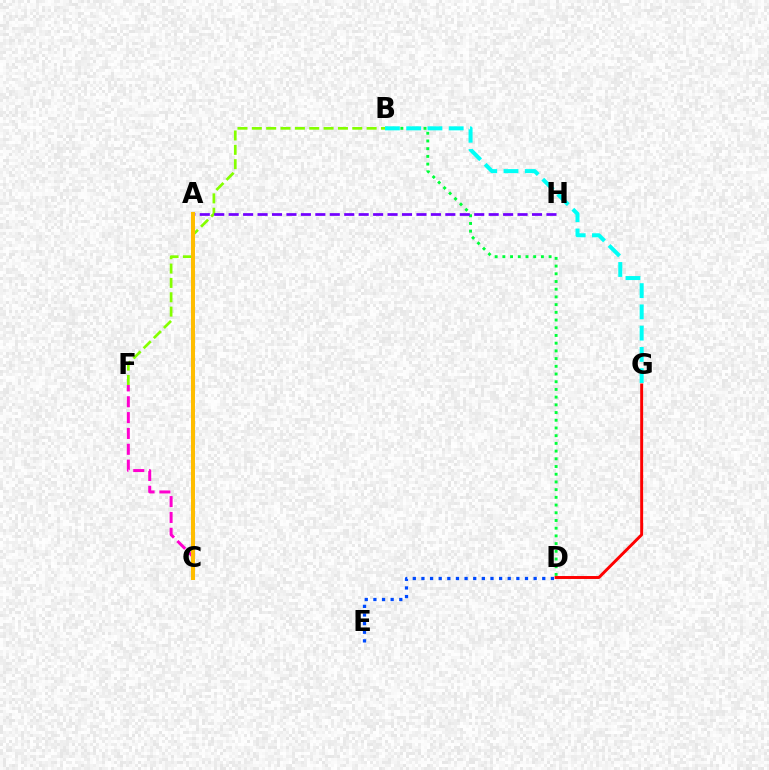{('C', 'F'): [{'color': '#ff00cf', 'line_style': 'dashed', 'thickness': 2.15}], ('B', 'D'): [{'color': '#00ff39', 'line_style': 'dotted', 'thickness': 2.09}], ('B', 'G'): [{'color': '#00fff6', 'line_style': 'dashed', 'thickness': 2.89}], ('B', 'F'): [{'color': '#84ff00', 'line_style': 'dashed', 'thickness': 1.95}], ('D', 'E'): [{'color': '#004bff', 'line_style': 'dotted', 'thickness': 2.34}], ('D', 'G'): [{'color': '#ff0000', 'line_style': 'solid', 'thickness': 2.12}], ('A', 'H'): [{'color': '#7200ff', 'line_style': 'dashed', 'thickness': 1.96}], ('A', 'C'): [{'color': '#ffbd00', 'line_style': 'solid', 'thickness': 2.9}]}